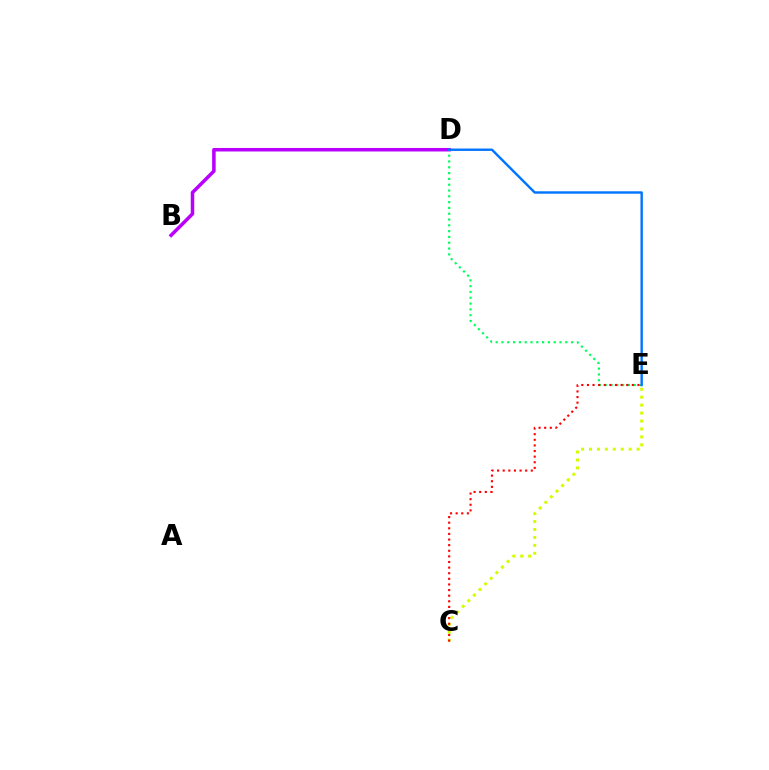{('C', 'E'): [{'color': '#d1ff00', 'line_style': 'dotted', 'thickness': 2.16}, {'color': '#ff0000', 'line_style': 'dotted', 'thickness': 1.53}], ('B', 'D'): [{'color': '#b900ff', 'line_style': 'solid', 'thickness': 2.53}], ('D', 'E'): [{'color': '#00ff5c', 'line_style': 'dotted', 'thickness': 1.58}, {'color': '#0074ff', 'line_style': 'solid', 'thickness': 1.73}]}